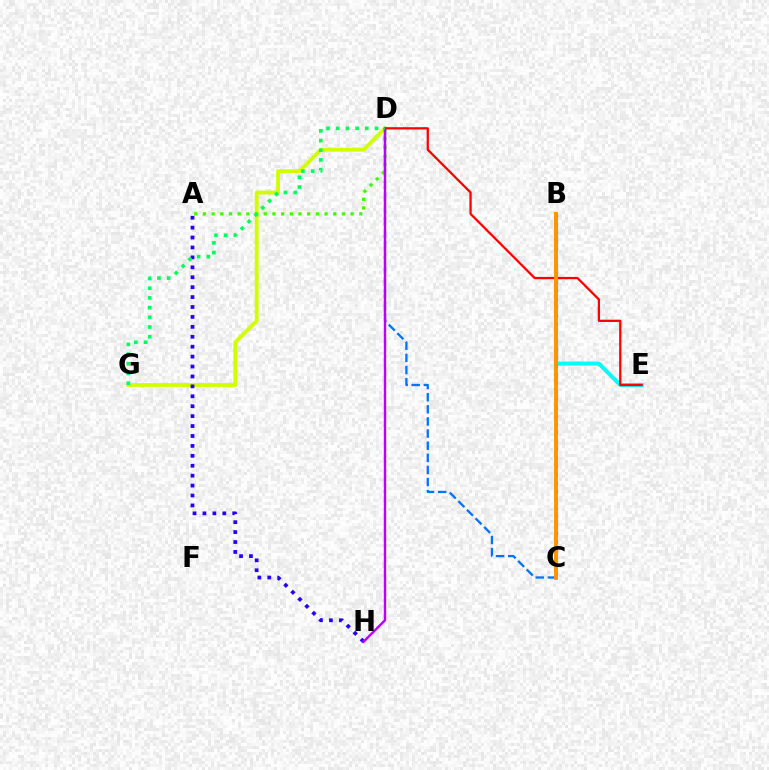{('D', 'G'): [{'color': '#d1ff00', 'line_style': 'solid', 'thickness': 2.75}, {'color': '#00ff5c', 'line_style': 'dotted', 'thickness': 2.63}], ('C', 'D'): [{'color': '#0074ff', 'line_style': 'dashed', 'thickness': 1.65}], ('B', 'E'): [{'color': '#00fff6', 'line_style': 'solid', 'thickness': 2.9}], ('A', 'D'): [{'color': '#3dff00', 'line_style': 'dotted', 'thickness': 2.36}], ('D', 'E'): [{'color': '#ff0000', 'line_style': 'solid', 'thickness': 1.63}], ('B', 'C'): [{'color': '#ff00ac', 'line_style': 'dotted', 'thickness': 2.27}, {'color': '#ff9400', 'line_style': 'solid', 'thickness': 2.8}], ('A', 'H'): [{'color': '#2500ff', 'line_style': 'dotted', 'thickness': 2.7}], ('D', 'H'): [{'color': '#b900ff', 'line_style': 'solid', 'thickness': 1.73}]}